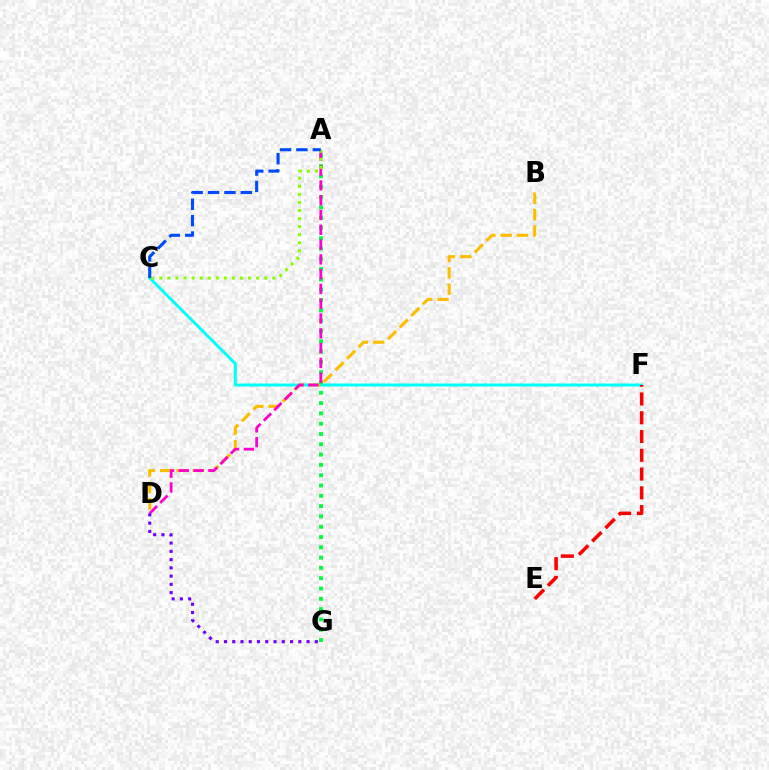{('C', 'F'): [{'color': '#00fff6', 'line_style': 'solid', 'thickness': 2.14}], ('E', 'F'): [{'color': '#ff0000', 'line_style': 'dashed', 'thickness': 2.55}], ('B', 'D'): [{'color': '#ffbd00', 'line_style': 'dashed', 'thickness': 2.23}], ('A', 'G'): [{'color': '#00ff39', 'line_style': 'dotted', 'thickness': 2.8}], ('A', 'D'): [{'color': '#ff00cf', 'line_style': 'dashed', 'thickness': 2.01}], ('D', 'G'): [{'color': '#7200ff', 'line_style': 'dotted', 'thickness': 2.24}], ('A', 'C'): [{'color': '#84ff00', 'line_style': 'dotted', 'thickness': 2.19}, {'color': '#004bff', 'line_style': 'dashed', 'thickness': 2.23}]}